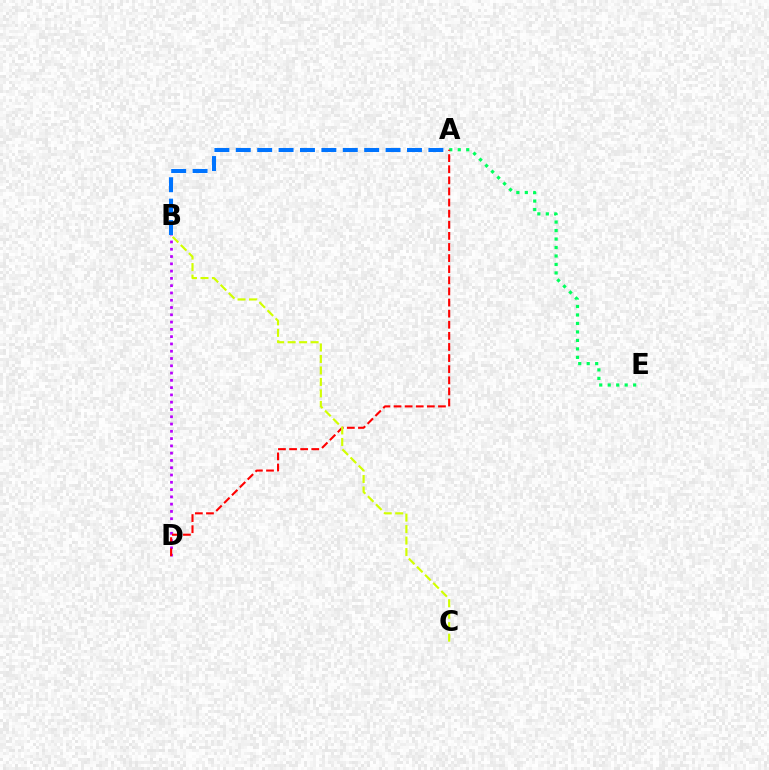{('A', 'B'): [{'color': '#0074ff', 'line_style': 'dashed', 'thickness': 2.91}], ('A', 'E'): [{'color': '#00ff5c', 'line_style': 'dotted', 'thickness': 2.3}], ('B', 'D'): [{'color': '#b900ff', 'line_style': 'dotted', 'thickness': 1.98}], ('A', 'D'): [{'color': '#ff0000', 'line_style': 'dashed', 'thickness': 1.51}], ('B', 'C'): [{'color': '#d1ff00', 'line_style': 'dashed', 'thickness': 1.56}]}